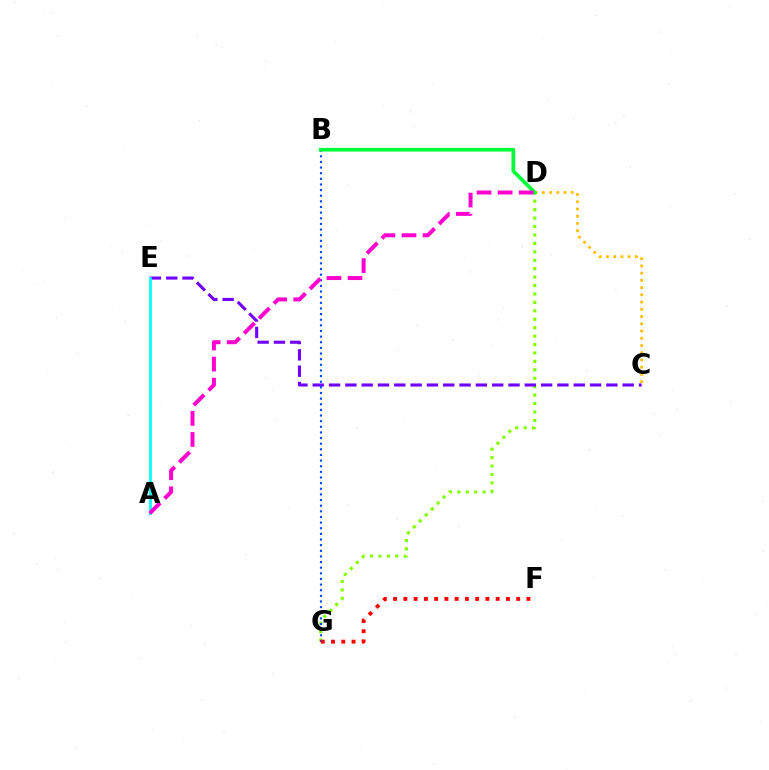{('D', 'G'): [{'color': '#84ff00', 'line_style': 'dotted', 'thickness': 2.29}], ('C', 'E'): [{'color': '#7200ff', 'line_style': 'dashed', 'thickness': 2.22}], ('B', 'G'): [{'color': '#004bff', 'line_style': 'dotted', 'thickness': 1.53}], ('C', 'D'): [{'color': '#ffbd00', 'line_style': 'dotted', 'thickness': 1.97}], ('F', 'G'): [{'color': '#ff0000', 'line_style': 'dotted', 'thickness': 2.79}], ('B', 'D'): [{'color': '#00ff39', 'line_style': 'solid', 'thickness': 2.67}], ('A', 'E'): [{'color': '#00fff6', 'line_style': 'solid', 'thickness': 1.96}], ('A', 'D'): [{'color': '#ff00cf', 'line_style': 'dashed', 'thickness': 2.86}]}